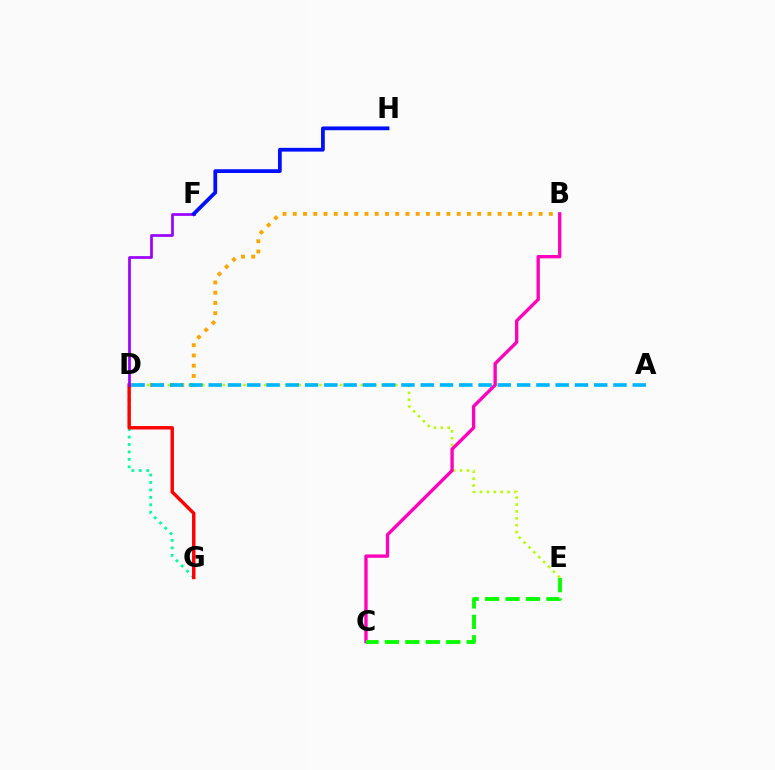{('B', 'D'): [{'color': '#ffa500', 'line_style': 'dotted', 'thickness': 2.78}], ('D', 'G'): [{'color': '#00ff9d', 'line_style': 'dotted', 'thickness': 2.02}, {'color': '#ff0000', 'line_style': 'solid', 'thickness': 2.46}], ('D', 'E'): [{'color': '#b3ff00', 'line_style': 'dotted', 'thickness': 1.87}], ('B', 'C'): [{'color': '#ff00bd', 'line_style': 'solid', 'thickness': 2.4}], ('D', 'F'): [{'color': '#9b00ff', 'line_style': 'solid', 'thickness': 1.95}], ('A', 'D'): [{'color': '#00b5ff', 'line_style': 'dashed', 'thickness': 2.62}], ('C', 'E'): [{'color': '#08ff00', 'line_style': 'dashed', 'thickness': 2.78}], ('F', 'H'): [{'color': '#0010ff', 'line_style': 'solid', 'thickness': 2.71}]}